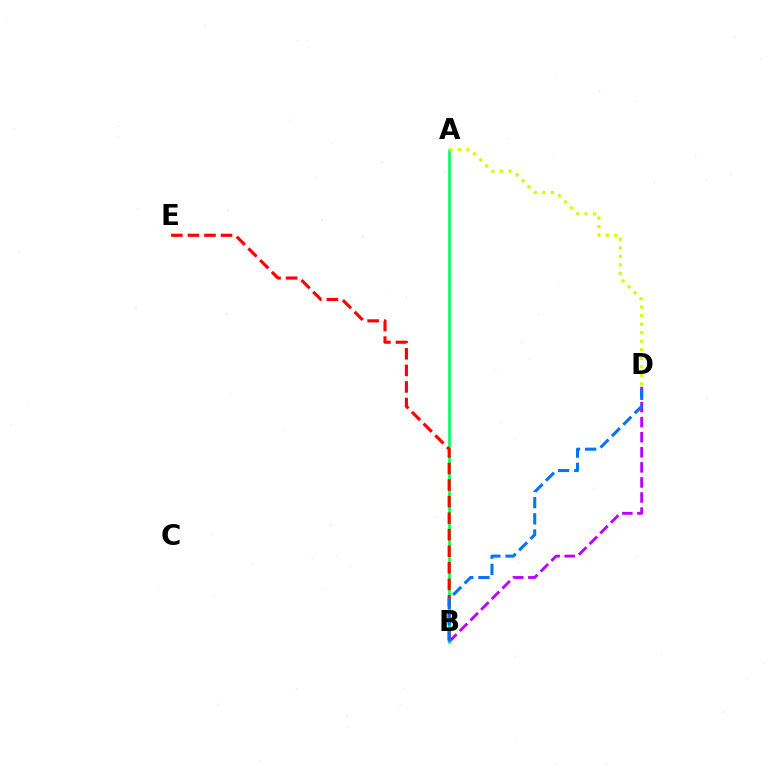{('B', 'D'): [{'color': '#b900ff', 'line_style': 'dashed', 'thickness': 2.05}, {'color': '#0074ff', 'line_style': 'dashed', 'thickness': 2.19}], ('A', 'B'): [{'color': '#00ff5c', 'line_style': 'solid', 'thickness': 1.88}], ('A', 'D'): [{'color': '#d1ff00', 'line_style': 'dotted', 'thickness': 2.31}], ('B', 'E'): [{'color': '#ff0000', 'line_style': 'dashed', 'thickness': 2.25}]}